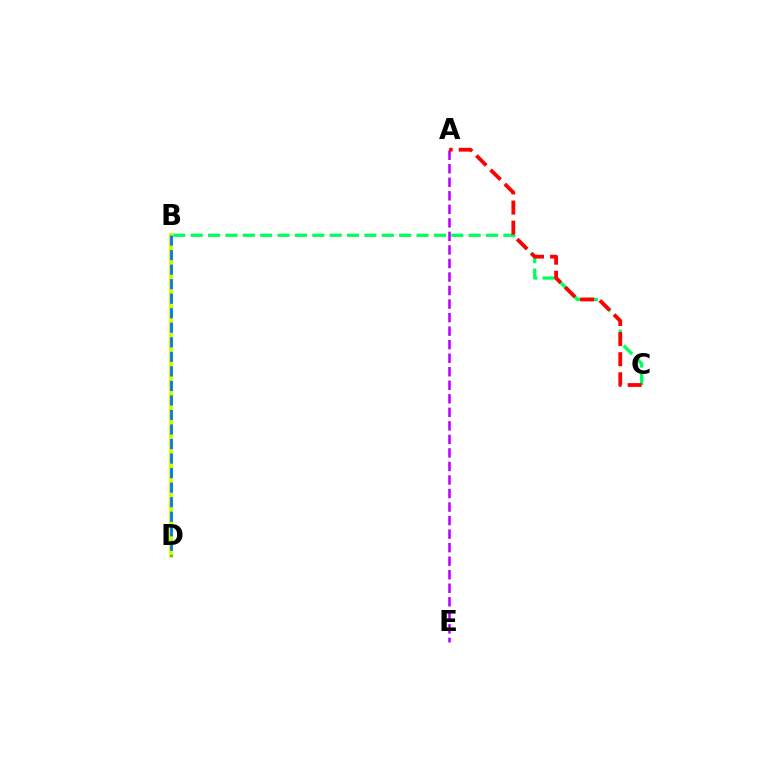{('B', 'D'): [{'color': '#d1ff00', 'line_style': 'solid', 'thickness': 2.93}, {'color': '#0074ff', 'line_style': 'dashed', 'thickness': 1.97}], ('B', 'C'): [{'color': '#00ff5c', 'line_style': 'dashed', 'thickness': 2.36}], ('A', 'E'): [{'color': '#b900ff', 'line_style': 'dashed', 'thickness': 1.84}], ('A', 'C'): [{'color': '#ff0000', 'line_style': 'dashed', 'thickness': 2.73}]}